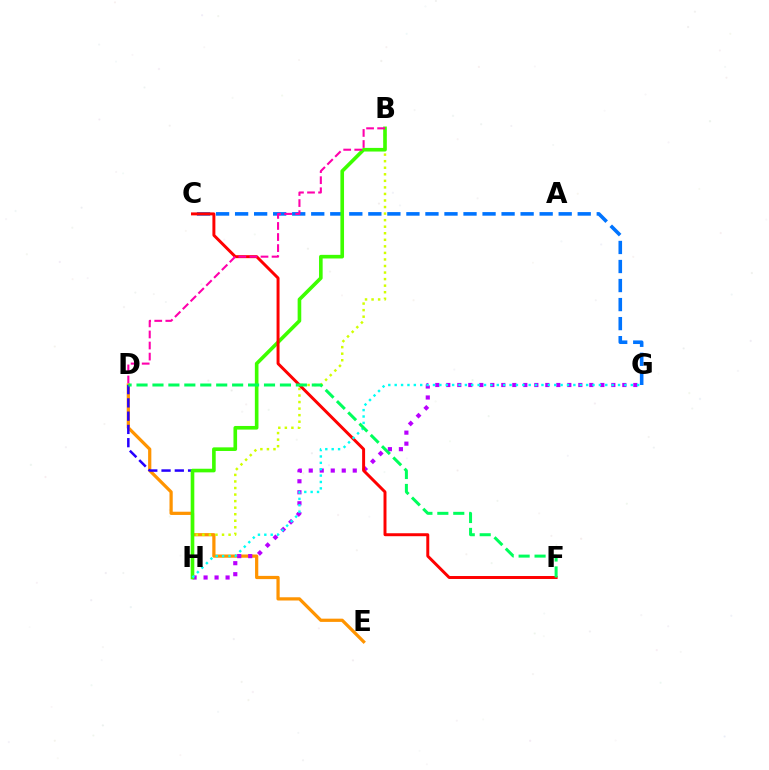{('C', 'G'): [{'color': '#0074ff', 'line_style': 'dashed', 'thickness': 2.59}], ('D', 'E'): [{'color': '#ff9400', 'line_style': 'solid', 'thickness': 2.32}], ('G', 'H'): [{'color': '#b900ff', 'line_style': 'dotted', 'thickness': 2.99}, {'color': '#00fff6', 'line_style': 'dotted', 'thickness': 1.73}], ('D', 'H'): [{'color': '#2500ff', 'line_style': 'dashed', 'thickness': 1.8}], ('B', 'H'): [{'color': '#d1ff00', 'line_style': 'dotted', 'thickness': 1.78}, {'color': '#3dff00', 'line_style': 'solid', 'thickness': 2.61}], ('C', 'F'): [{'color': '#ff0000', 'line_style': 'solid', 'thickness': 2.13}], ('B', 'D'): [{'color': '#ff00ac', 'line_style': 'dashed', 'thickness': 1.5}], ('D', 'F'): [{'color': '#00ff5c', 'line_style': 'dashed', 'thickness': 2.16}]}